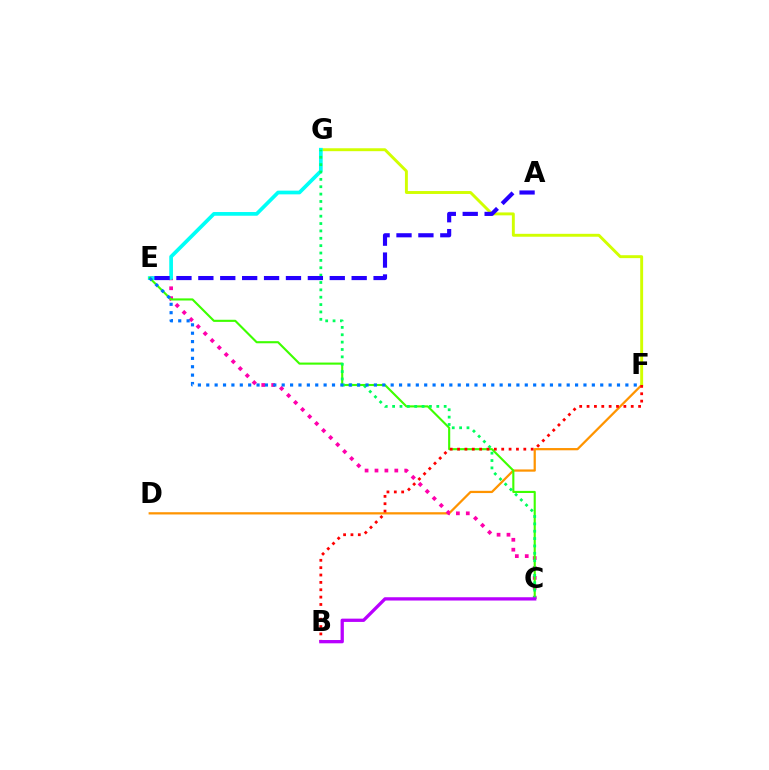{('D', 'F'): [{'color': '#ff9400', 'line_style': 'solid', 'thickness': 1.62}], ('C', 'E'): [{'color': '#ff00ac', 'line_style': 'dotted', 'thickness': 2.69}, {'color': '#3dff00', 'line_style': 'solid', 'thickness': 1.52}], ('F', 'G'): [{'color': '#d1ff00', 'line_style': 'solid', 'thickness': 2.1}], ('E', 'G'): [{'color': '#00fff6', 'line_style': 'solid', 'thickness': 2.67}], ('C', 'G'): [{'color': '#00ff5c', 'line_style': 'dotted', 'thickness': 2.0}], ('A', 'E'): [{'color': '#2500ff', 'line_style': 'dashed', 'thickness': 2.98}], ('B', 'F'): [{'color': '#ff0000', 'line_style': 'dotted', 'thickness': 2.0}], ('E', 'F'): [{'color': '#0074ff', 'line_style': 'dotted', 'thickness': 2.28}], ('B', 'C'): [{'color': '#b900ff', 'line_style': 'solid', 'thickness': 2.37}]}